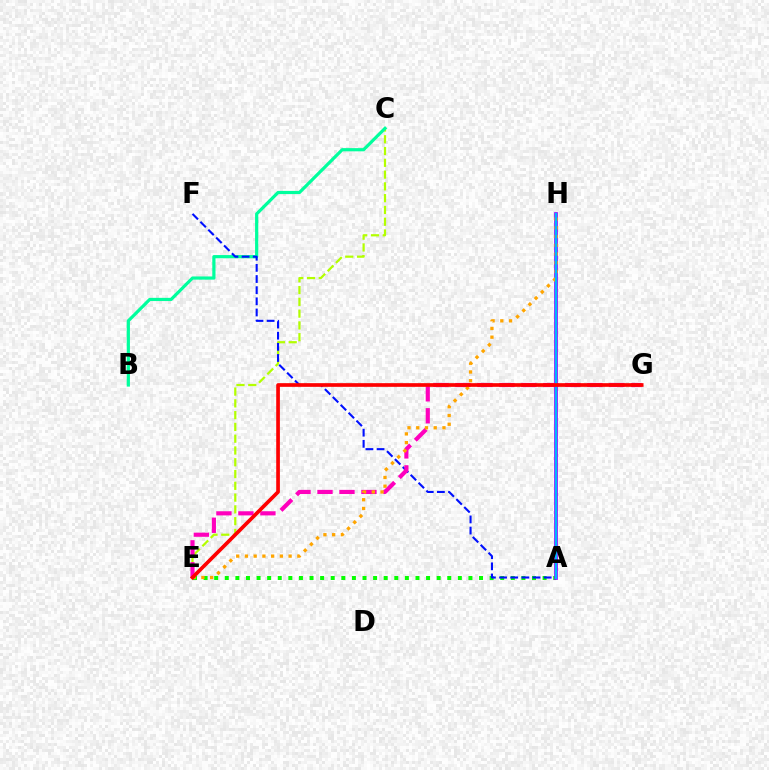{('C', 'E'): [{'color': '#b3ff00', 'line_style': 'dashed', 'thickness': 1.6}], ('A', 'E'): [{'color': '#08ff00', 'line_style': 'dotted', 'thickness': 2.88}], ('A', 'H'): [{'color': '#9b00ff', 'line_style': 'solid', 'thickness': 2.66}, {'color': '#00b5ff', 'line_style': 'solid', 'thickness': 1.64}], ('B', 'C'): [{'color': '#00ff9d', 'line_style': 'solid', 'thickness': 2.3}], ('A', 'F'): [{'color': '#0010ff', 'line_style': 'dashed', 'thickness': 1.51}], ('E', 'G'): [{'color': '#ff00bd', 'line_style': 'dashed', 'thickness': 2.99}, {'color': '#ff0000', 'line_style': 'solid', 'thickness': 2.65}], ('E', 'H'): [{'color': '#ffa500', 'line_style': 'dotted', 'thickness': 2.37}]}